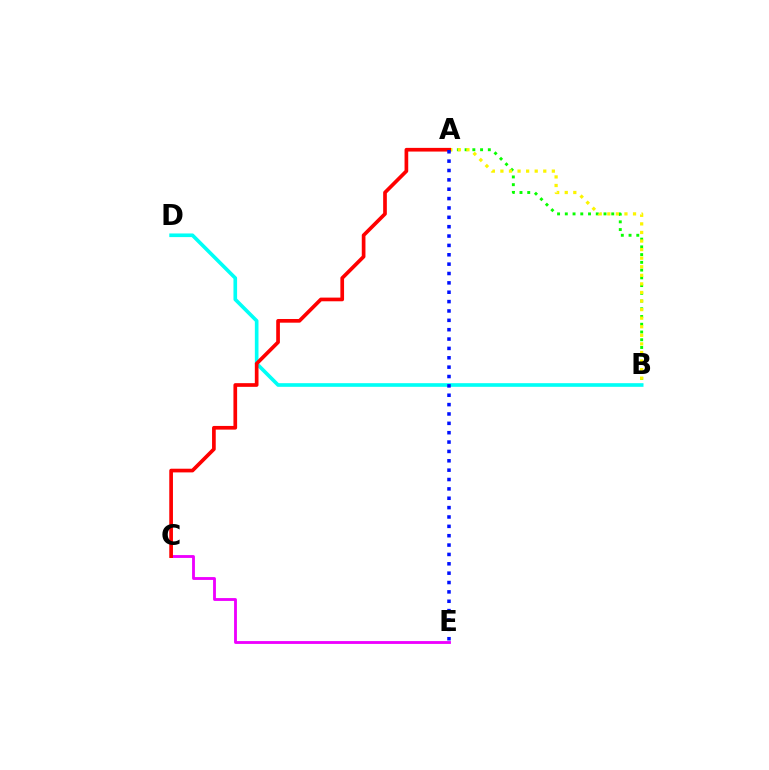{('A', 'B'): [{'color': '#08ff00', 'line_style': 'dotted', 'thickness': 2.1}, {'color': '#fcf500', 'line_style': 'dotted', 'thickness': 2.33}], ('B', 'D'): [{'color': '#00fff6', 'line_style': 'solid', 'thickness': 2.62}], ('C', 'E'): [{'color': '#ee00ff', 'line_style': 'solid', 'thickness': 2.05}], ('A', 'C'): [{'color': '#ff0000', 'line_style': 'solid', 'thickness': 2.65}], ('A', 'E'): [{'color': '#0010ff', 'line_style': 'dotted', 'thickness': 2.54}]}